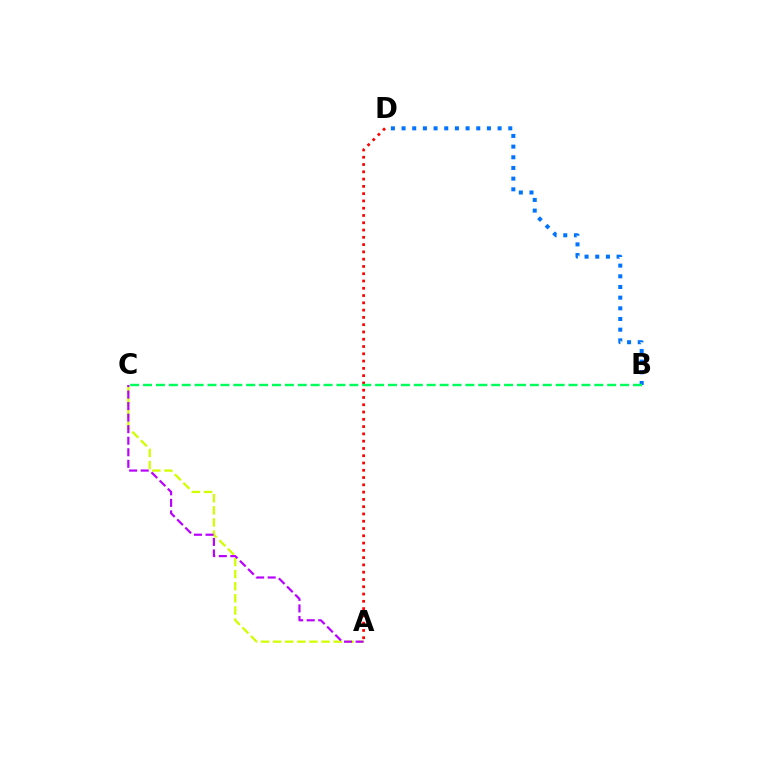{('A', 'C'): [{'color': '#d1ff00', 'line_style': 'dashed', 'thickness': 1.64}, {'color': '#b900ff', 'line_style': 'dashed', 'thickness': 1.57}], ('B', 'D'): [{'color': '#0074ff', 'line_style': 'dotted', 'thickness': 2.9}], ('A', 'D'): [{'color': '#ff0000', 'line_style': 'dotted', 'thickness': 1.98}], ('B', 'C'): [{'color': '#00ff5c', 'line_style': 'dashed', 'thickness': 1.75}]}